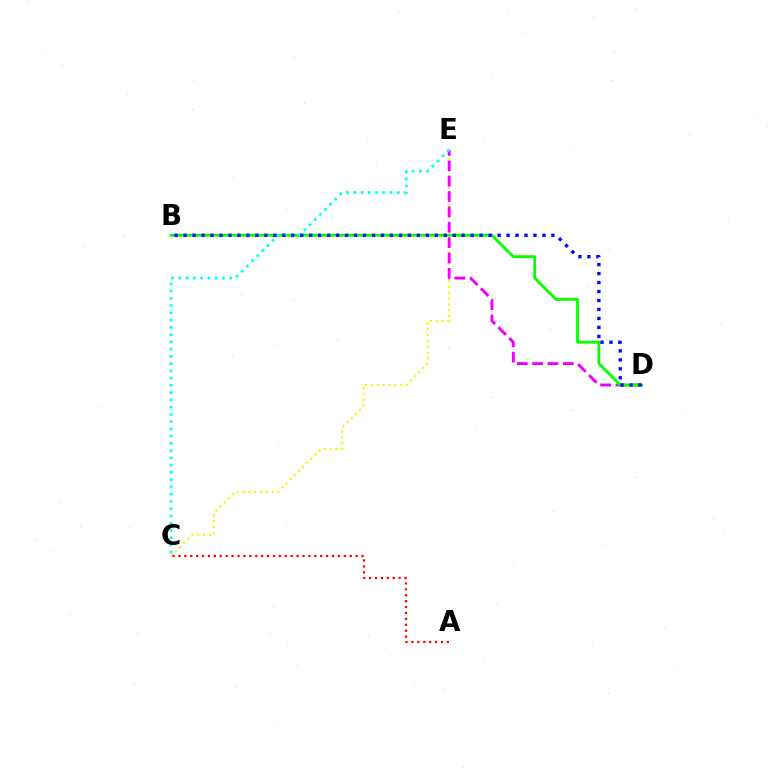{('C', 'E'): [{'color': '#fcf500', 'line_style': 'dotted', 'thickness': 1.58}, {'color': '#00fff6', 'line_style': 'dotted', 'thickness': 1.97}], ('A', 'C'): [{'color': '#ff0000', 'line_style': 'dotted', 'thickness': 1.61}], ('D', 'E'): [{'color': '#ee00ff', 'line_style': 'dashed', 'thickness': 2.09}], ('B', 'D'): [{'color': '#08ff00', 'line_style': 'solid', 'thickness': 2.04}, {'color': '#0010ff', 'line_style': 'dotted', 'thickness': 2.44}]}